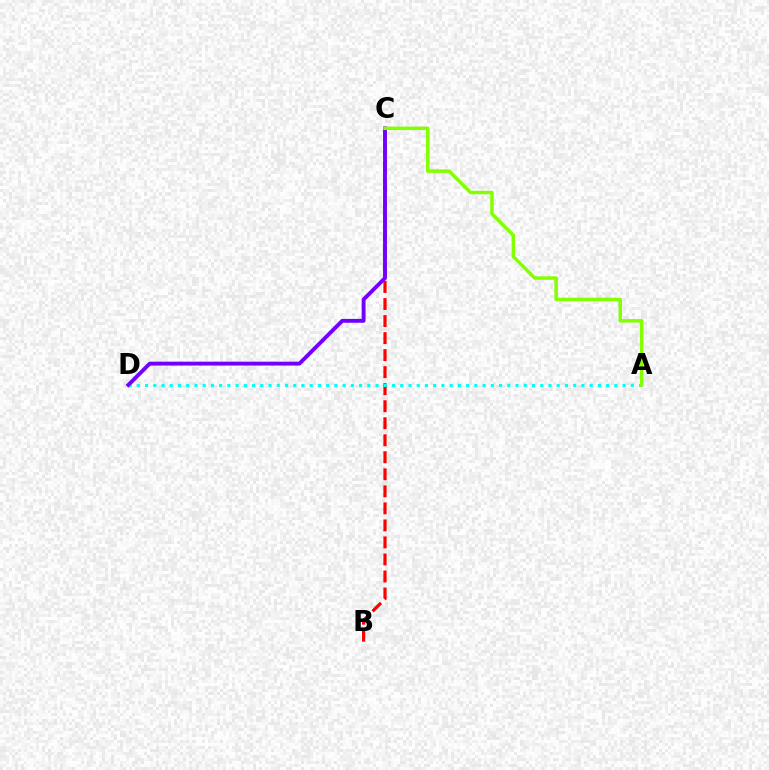{('B', 'C'): [{'color': '#ff0000', 'line_style': 'dashed', 'thickness': 2.31}], ('A', 'D'): [{'color': '#00fff6', 'line_style': 'dotted', 'thickness': 2.24}], ('C', 'D'): [{'color': '#7200ff', 'line_style': 'solid', 'thickness': 2.79}], ('A', 'C'): [{'color': '#84ff00', 'line_style': 'solid', 'thickness': 2.5}]}